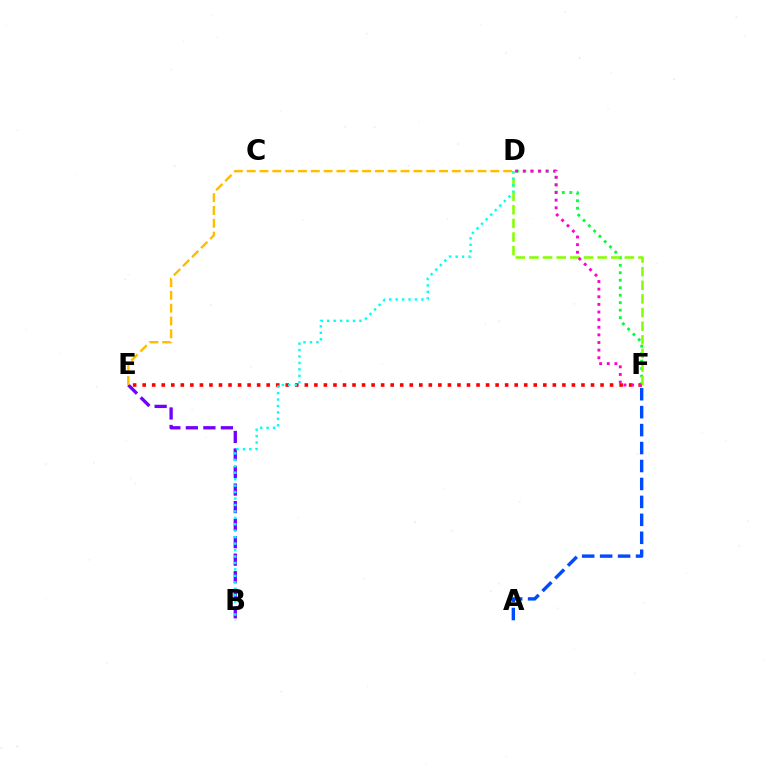{('A', 'F'): [{'color': '#004bff', 'line_style': 'dashed', 'thickness': 2.44}], ('E', 'F'): [{'color': '#ff0000', 'line_style': 'dotted', 'thickness': 2.59}], ('D', 'F'): [{'color': '#00ff39', 'line_style': 'dotted', 'thickness': 2.03}, {'color': '#84ff00', 'line_style': 'dashed', 'thickness': 1.85}, {'color': '#ff00cf', 'line_style': 'dotted', 'thickness': 2.07}], ('B', 'E'): [{'color': '#7200ff', 'line_style': 'dashed', 'thickness': 2.38}], ('B', 'D'): [{'color': '#00fff6', 'line_style': 'dotted', 'thickness': 1.75}], ('D', 'E'): [{'color': '#ffbd00', 'line_style': 'dashed', 'thickness': 1.74}]}